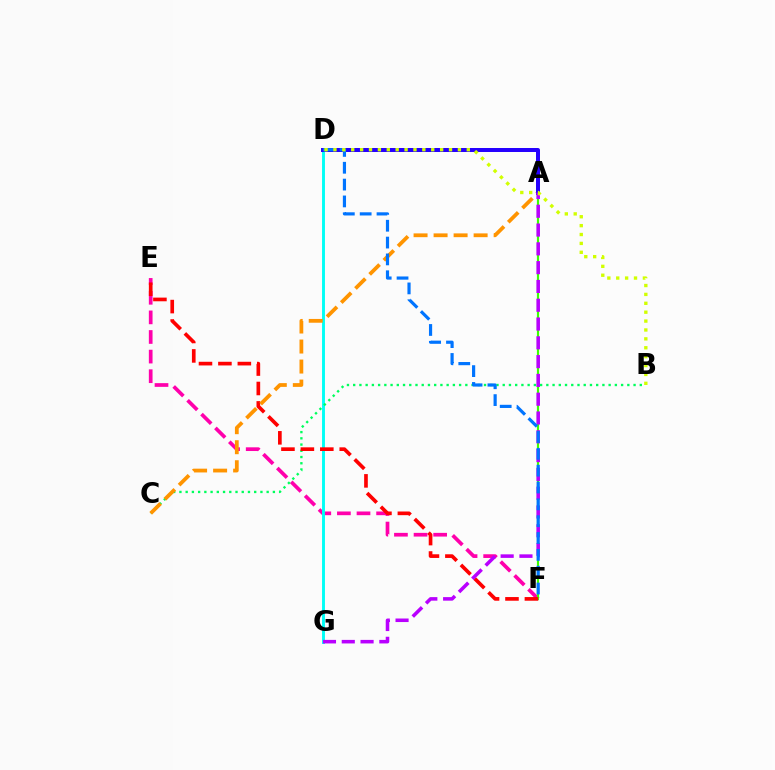{('E', 'F'): [{'color': '#ff00ac', 'line_style': 'dashed', 'thickness': 2.66}, {'color': '#ff0000', 'line_style': 'dashed', 'thickness': 2.64}], ('A', 'F'): [{'color': '#3dff00', 'line_style': 'solid', 'thickness': 1.56}], ('D', 'G'): [{'color': '#00fff6', 'line_style': 'solid', 'thickness': 2.09}], ('B', 'C'): [{'color': '#00ff5c', 'line_style': 'dotted', 'thickness': 1.69}], ('A', 'C'): [{'color': '#ff9400', 'line_style': 'dashed', 'thickness': 2.72}], ('A', 'D'): [{'color': '#2500ff', 'line_style': 'solid', 'thickness': 2.87}], ('A', 'G'): [{'color': '#b900ff', 'line_style': 'dashed', 'thickness': 2.55}], ('D', 'F'): [{'color': '#0074ff', 'line_style': 'dashed', 'thickness': 2.29}], ('B', 'D'): [{'color': '#d1ff00', 'line_style': 'dotted', 'thickness': 2.42}]}